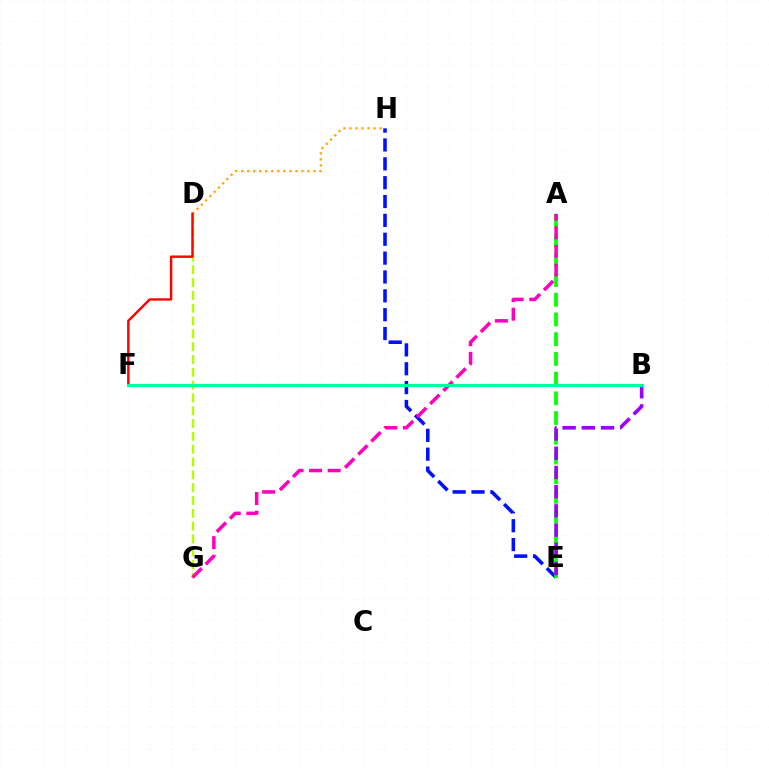{('E', 'H'): [{'color': '#0010ff', 'line_style': 'dashed', 'thickness': 2.56}], ('D', 'H'): [{'color': '#ffa500', 'line_style': 'dotted', 'thickness': 1.64}], ('A', 'E'): [{'color': '#08ff00', 'line_style': 'dashed', 'thickness': 2.68}], ('D', 'G'): [{'color': '#b3ff00', 'line_style': 'dashed', 'thickness': 1.74}], ('B', 'F'): [{'color': '#00b5ff', 'line_style': 'dashed', 'thickness': 1.81}, {'color': '#00ff9d', 'line_style': 'solid', 'thickness': 2.24}], ('D', 'F'): [{'color': '#ff0000', 'line_style': 'solid', 'thickness': 1.74}], ('A', 'G'): [{'color': '#ff00bd', 'line_style': 'dashed', 'thickness': 2.53}], ('B', 'E'): [{'color': '#9b00ff', 'line_style': 'dashed', 'thickness': 2.61}]}